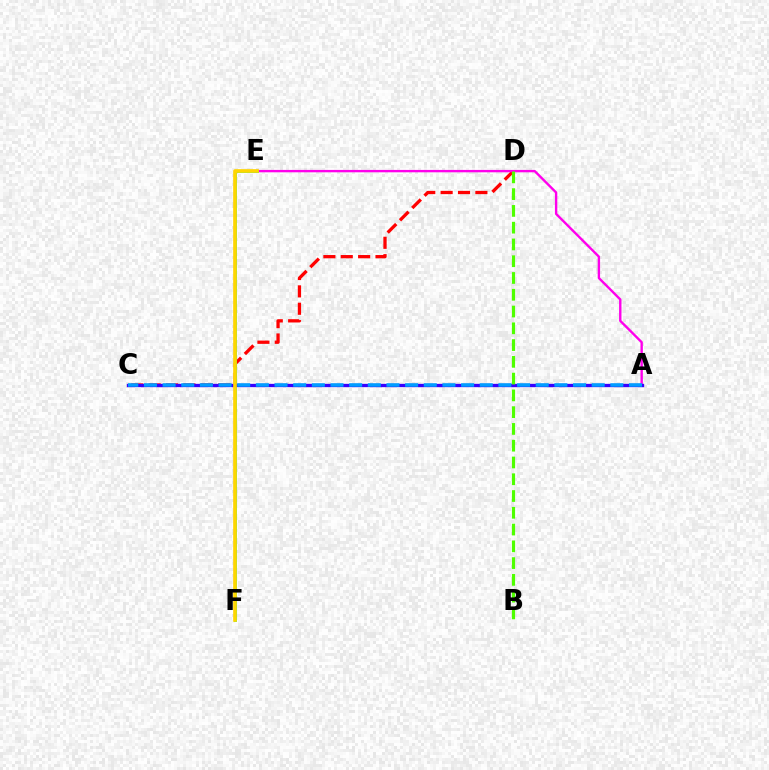{('C', 'D'): [{'color': '#ff0000', 'line_style': 'dashed', 'thickness': 2.36}], ('A', 'E'): [{'color': '#ff00ed', 'line_style': 'solid', 'thickness': 1.71}], ('E', 'F'): [{'color': '#00ff86', 'line_style': 'solid', 'thickness': 2.05}, {'color': '#ffd500', 'line_style': 'solid', 'thickness': 2.63}], ('A', 'C'): [{'color': '#3700ff', 'line_style': 'solid', 'thickness': 2.39}, {'color': '#009eff', 'line_style': 'dashed', 'thickness': 2.53}], ('B', 'D'): [{'color': '#4fff00', 'line_style': 'dashed', 'thickness': 2.28}]}